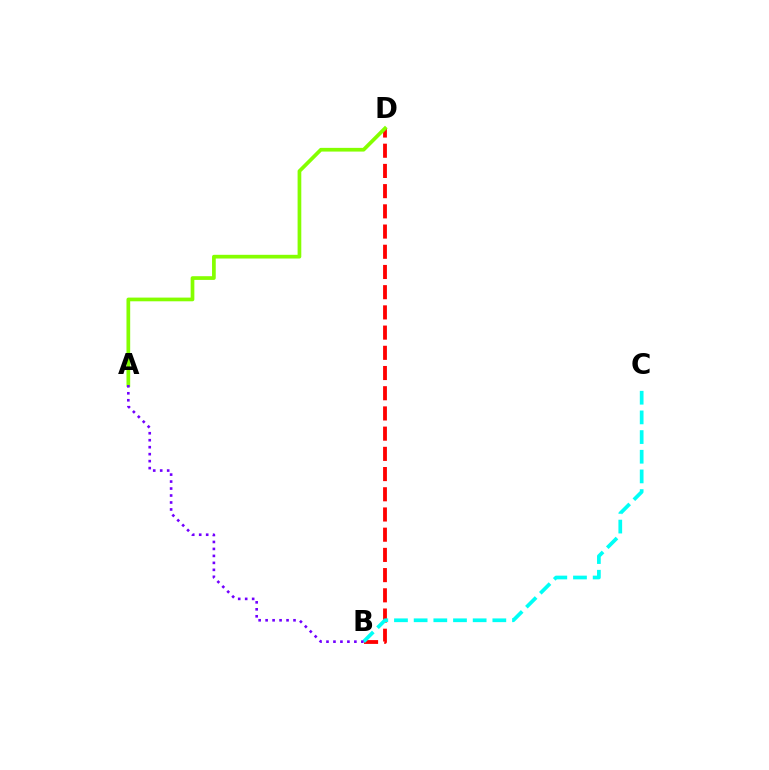{('B', 'D'): [{'color': '#ff0000', 'line_style': 'dashed', 'thickness': 2.75}], ('B', 'C'): [{'color': '#00fff6', 'line_style': 'dashed', 'thickness': 2.67}], ('A', 'D'): [{'color': '#84ff00', 'line_style': 'solid', 'thickness': 2.67}], ('A', 'B'): [{'color': '#7200ff', 'line_style': 'dotted', 'thickness': 1.89}]}